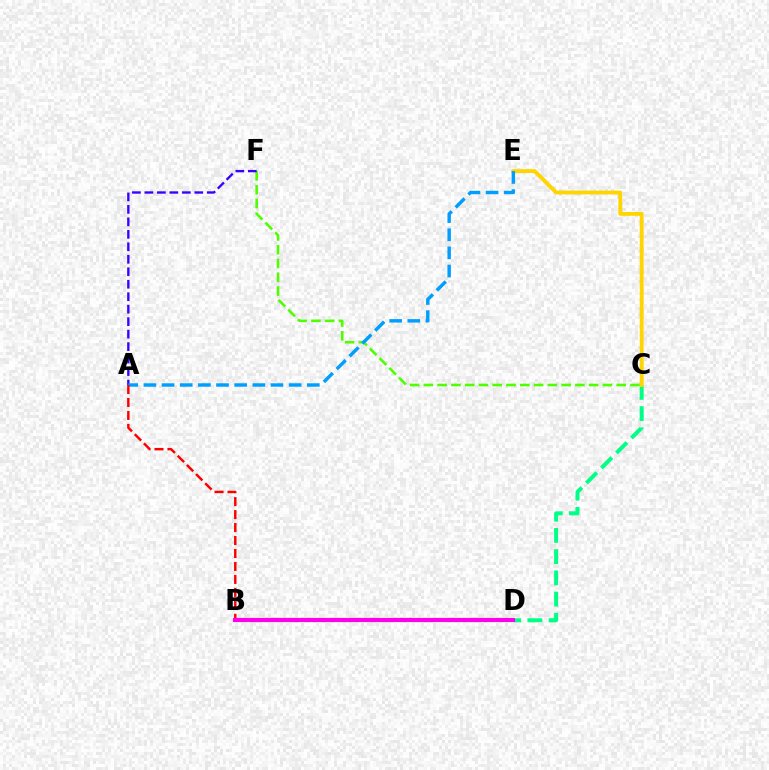{('C', 'D'): [{'color': '#00ff86', 'line_style': 'dashed', 'thickness': 2.88}], ('C', 'F'): [{'color': '#4fff00', 'line_style': 'dashed', 'thickness': 1.87}], ('A', 'F'): [{'color': '#3700ff', 'line_style': 'dashed', 'thickness': 1.69}], ('C', 'E'): [{'color': '#ffd500', 'line_style': 'solid', 'thickness': 2.78}], ('A', 'E'): [{'color': '#009eff', 'line_style': 'dashed', 'thickness': 2.47}], ('A', 'D'): [{'color': '#ff0000', 'line_style': 'dashed', 'thickness': 1.76}], ('B', 'D'): [{'color': '#ff00ed', 'line_style': 'solid', 'thickness': 2.99}]}